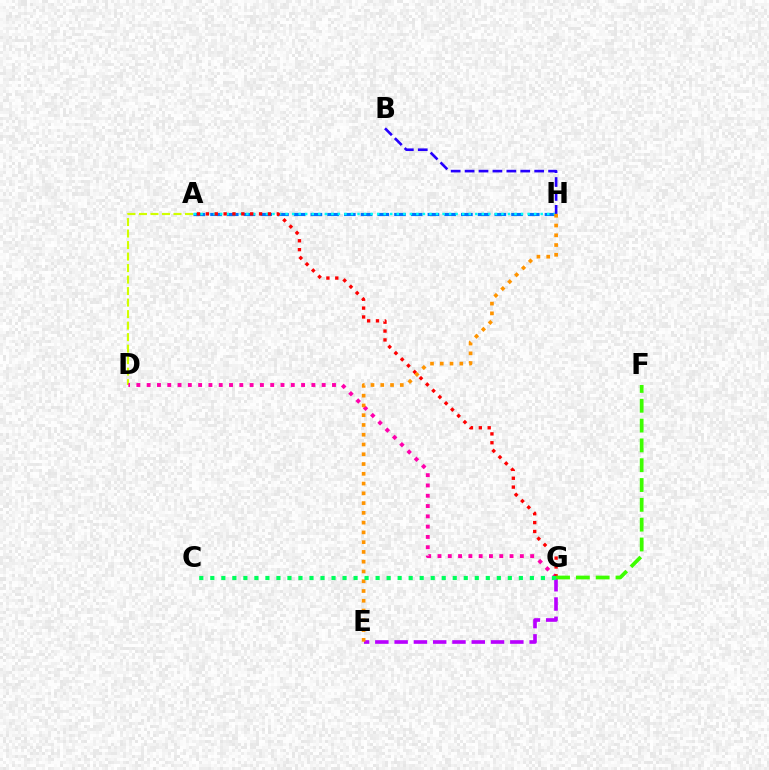{('A', 'H'): [{'color': '#0074ff', 'line_style': 'dashed', 'thickness': 2.27}, {'color': '#00fff6', 'line_style': 'dotted', 'thickness': 1.78}], ('A', 'D'): [{'color': '#d1ff00', 'line_style': 'dashed', 'thickness': 1.56}], ('B', 'H'): [{'color': '#2500ff', 'line_style': 'dashed', 'thickness': 1.89}], ('E', 'G'): [{'color': '#b900ff', 'line_style': 'dashed', 'thickness': 2.62}], ('D', 'G'): [{'color': '#ff00ac', 'line_style': 'dotted', 'thickness': 2.8}], ('A', 'G'): [{'color': '#ff0000', 'line_style': 'dotted', 'thickness': 2.41}], ('E', 'H'): [{'color': '#ff9400', 'line_style': 'dotted', 'thickness': 2.65}], ('F', 'G'): [{'color': '#3dff00', 'line_style': 'dashed', 'thickness': 2.69}], ('C', 'G'): [{'color': '#00ff5c', 'line_style': 'dotted', 'thickness': 2.99}]}